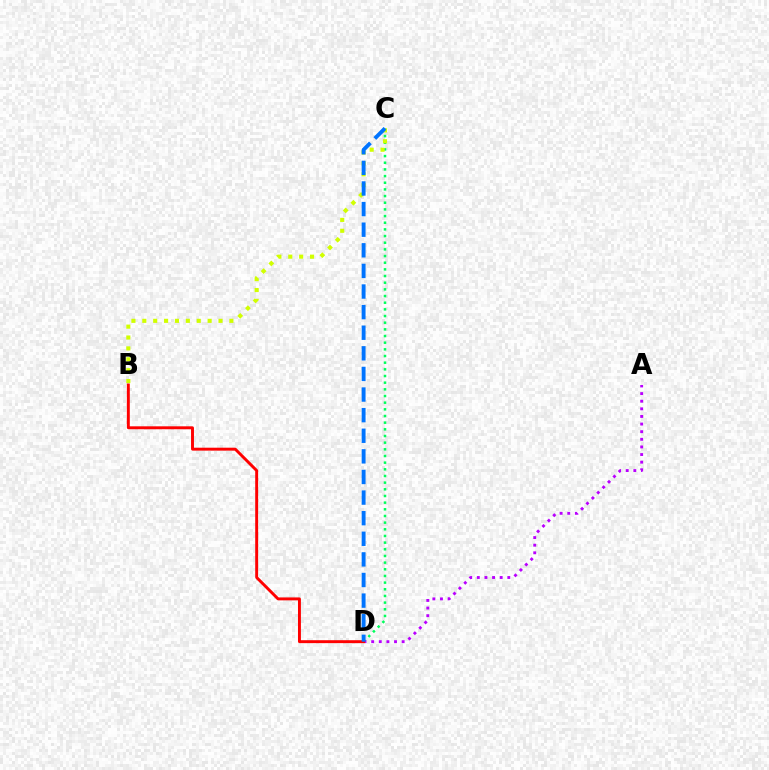{('C', 'D'): [{'color': '#00ff5c', 'line_style': 'dotted', 'thickness': 1.81}, {'color': '#0074ff', 'line_style': 'dashed', 'thickness': 2.8}], ('B', 'C'): [{'color': '#d1ff00', 'line_style': 'dotted', 'thickness': 2.96}], ('A', 'D'): [{'color': '#b900ff', 'line_style': 'dotted', 'thickness': 2.07}], ('B', 'D'): [{'color': '#ff0000', 'line_style': 'solid', 'thickness': 2.11}]}